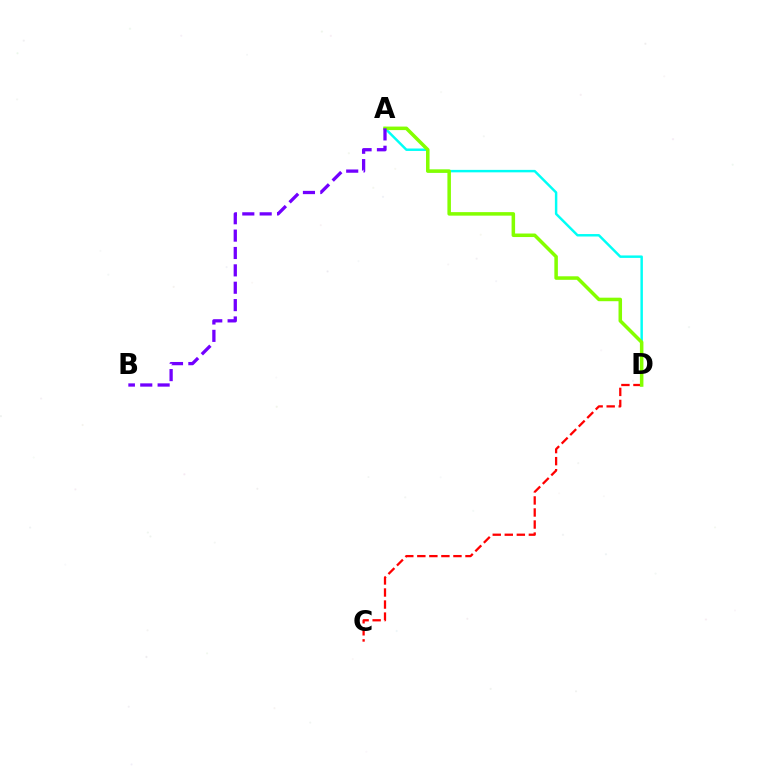{('C', 'D'): [{'color': '#ff0000', 'line_style': 'dashed', 'thickness': 1.64}], ('A', 'D'): [{'color': '#00fff6', 'line_style': 'solid', 'thickness': 1.77}, {'color': '#84ff00', 'line_style': 'solid', 'thickness': 2.54}], ('A', 'B'): [{'color': '#7200ff', 'line_style': 'dashed', 'thickness': 2.36}]}